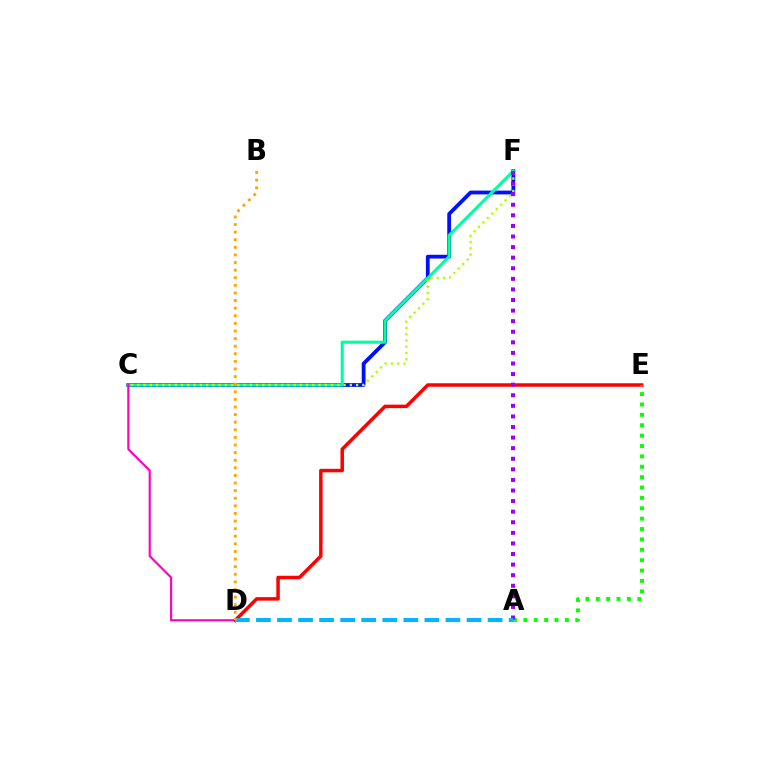{('C', 'F'): [{'color': '#0010ff', 'line_style': 'solid', 'thickness': 2.73}, {'color': '#00ff9d', 'line_style': 'solid', 'thickness': 2.24}, {'color': '#b3ff00', 'line_style': 'dotted', 'thickness': 1.7}], ('C', 'D'): [{'color': '#ff00bd', 'line_style': 'solid', 'thickness': 1.54}], ('D', 'E'): [{'color': '#ff0000', 'line_style': 'solid', 'thickness': 2.52}], ('A', 'E'): [{'color': '#08ff00', 'line_style': 'dotted', 'thickness': 2.82}], ('A', 'F'): [{'color': '#9b00ff', 'line_style': 'dotted', 'thickness': 2.88}], ('A', 'D'): [{'color': '#00b5ff', 'line_style': 'dashed', 'thickness': 2.86}], ('B', 'D'): [{'color': '#ffa500', 'line_style': 'dotted', 'thickness': 2.07}]}